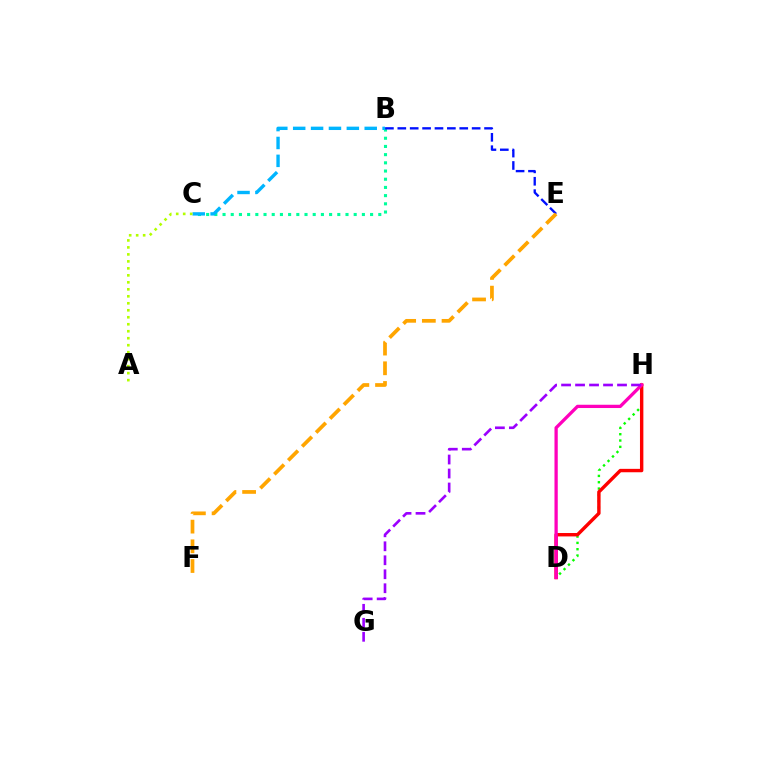{('D', 'H'): [{'color': '#08ff00', 'line_style': 'dotted', 'thickness': 1.72}, {'color': '#ff0000', 'line_style': 'solid', 'thickness': 2.45}, {'color': '#ff00bd', 'line_style': 'solid', 'thickness': 2.36}], ('B', 'C'): [{'color': '#00ff9d', 'line_style': 'dotted', 'thickness': 2.23}, {'color': '#00b5ff', 'line_style': 'dashed', 'thickness': 2.43}], ('G', 'H'): [{'color': '#9b00ff', 'line_style': 'dashed', 'thickness': 1.9}], ('B', 'E'): [{'color': '#0010ff', 'line_style': 'dashed', 'thickness': 1.68}], ('A', 'C'): [{'color': '#b3ff00', 'line_style': 'dotted', 'thickness': 1.9}], ('E', 'F'): [{'color': '#ffa500', 'line_style': 'dashed', 'thickness': 2.68}]}